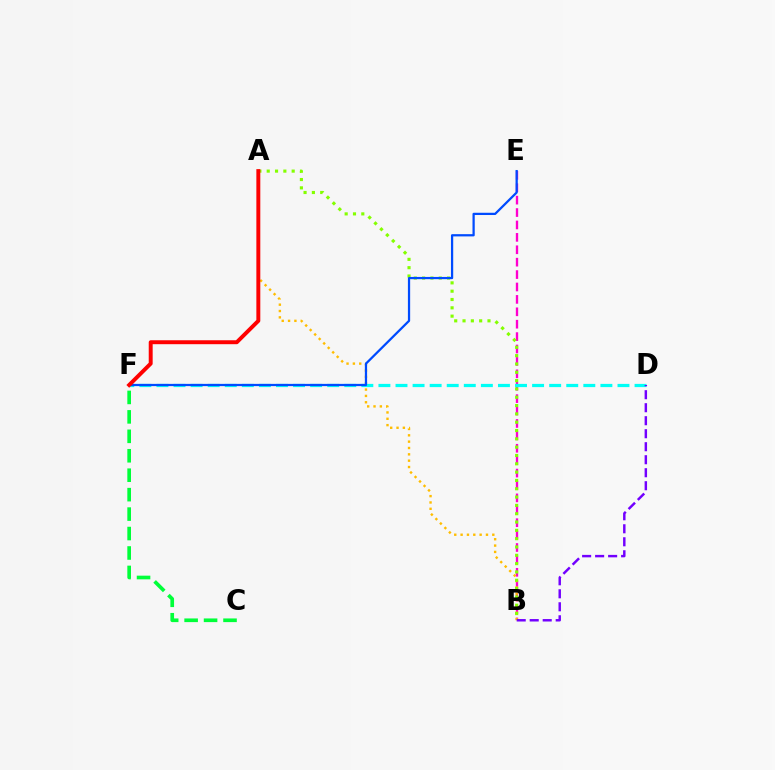{('B', 'E'): [{'color': '#ff00cf', 'line_style': 'dashed', 'thickness': 1.69}], ('A', 'B'): [{'color': '#ffbd00', 'line_style': 'dotted', 'thickness': 1.72}, {'color': '#84ff00', 'line_style': 'dotted', 'thickness': 2.26}], ('D', 'F'): [{'color': '#00fff6', 'line_style': 'dashed', 'thickness': 2.32}], ('C', 'F'): [{'color': '#00ff39', 'line_style': 'dashed', 'thickness': 2.64}], ('E', 'F'): [{'color': '#004bff', 'line_style': 'solid', 'thickness': 1.62}], ('B', 'D'): [{'color': '#7200ff', 'line_style': 'dashed', 'thickness': 1.77}], ('A', 'F'): [{'color': '#ff0000', 'line_style': 'solid', 'thickness': 2.83}]}